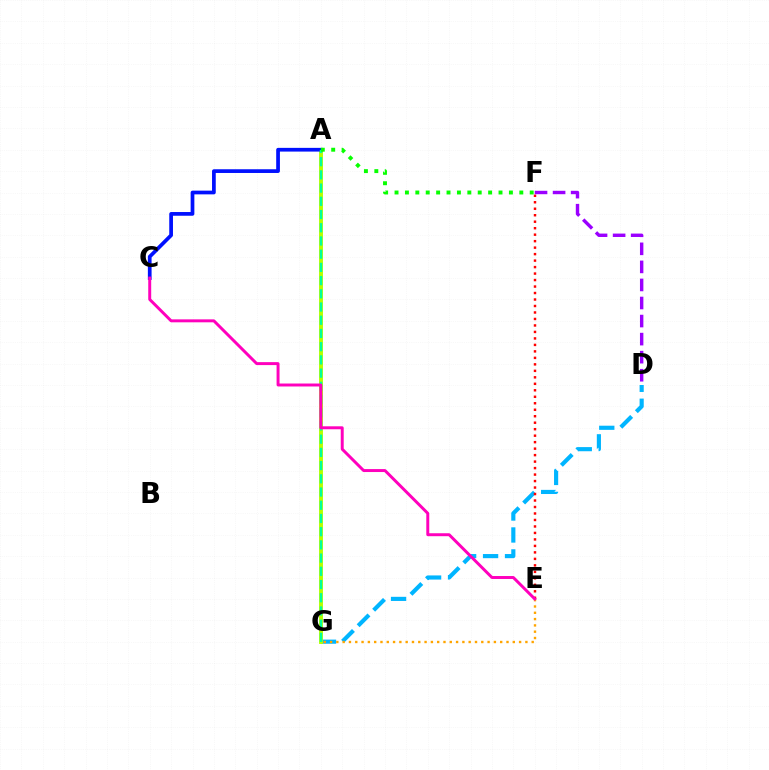{('D', 'G'): [{'color': '#00b5ff', 'line_style': 'dashed', 'thickness': 2.98}], ('A', 'G'): [{'color': '#b3ff00', 'line_style': 'solid', 'thickness': 2.81}, {'color': '#00ff9d', 'line_style': 'dashed', 'thickness': 1.8}], ('E', 'G'): [{'color': '#ffa500', 'line_style': 'dotted', 'thickness': 1.71}], ('E', 'F'): [{'color': '#ff0000', 'line_style': 'dotted', 'thickness': 1.76}], ('A', 'C'): [{'color': '#0010ff', 'line_style': 'solid', 'thickness': 2.68}], ('D', 'F'): [{'color': '#9b00ff', 'line_style': 'dashed', 'thickness': 2.45}], ('A', 'F'): [{'color': '#08ff00', 'line_style': 'dotted', 'thickness': 2.83}], ('C', 'E'): [{'color': '#ff00bd', 'line_style': 'solid', 'thickness': 2.13}]}